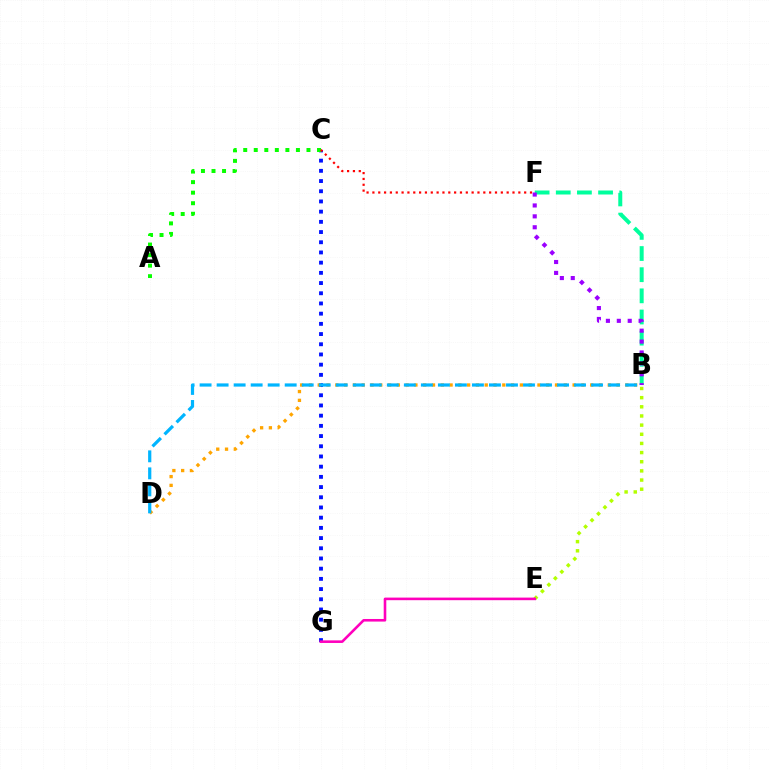{('B', 'E'): [{'color': '#b3ff00', 'line_style': 'dotted', 'thickness': 2.49}], ('C', 'G'): [{'color': '#0010ff', 'line_style': 'dotted', 'thickness': 2.77}], ('E', 'G'): [{'color': '#ff00bd', 'line_style': 'solid', 'thickness': 1.87}], ('A', 'C'): [{'color': '#08ff00', 'line_style': 'dotted', 'thickness': 2.86}], ('C', 'F'): [{'color': '#ff0000', 'line_style': 'dotted', 'thickness': 1.59}], ('B', 'D'): [{'color': '#ffa500', 'line_style': 'dotted', 'thickness': 2.39}, {'color': '#00b5ff', 'line_style': 'dashed', 'thickness': 2.31}], ('B', 'F'): [{'color': '#00ff9d', 'line_style': 'dashed', 'thickness': 2.87}, {'color': '#9b00ff', 'line_style': 'dotted', 'thickness': 2.96}]}